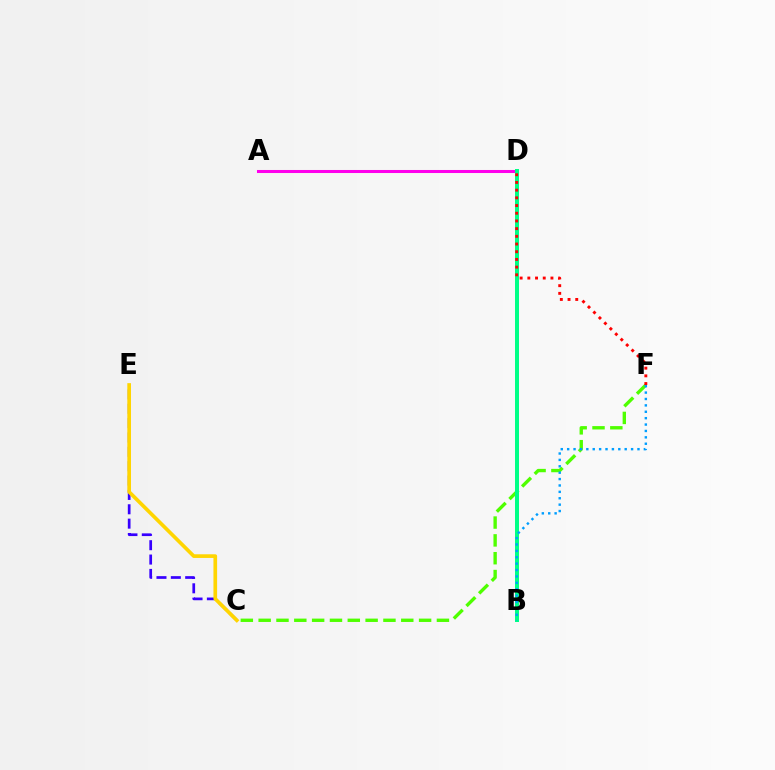{('A', 'D'): [{'color': '#ff00ed', 'line_style': 'solid', 'thickness': 2.19}], ('C', 'F'): [{'color': '#4fff00', 'line_style': 'dashed', 'thickness': 2.42}], ('B', 'D'): [{'color': '#00ff86', 'line_style': 'solid', 'thickness': 2.87}], ('B', 'F'): [{'color': '#009eff', 'line_style': 'dotted', 'thickness': 1.74}], ('C', 'E'): [{'color': '#3700ff', 'line_style': 'dashed', 'thickness': 1.95}, {'color': '#ffd500', 'line_style': 'solid', 'thickness': 2.65}], ('D', 'F'): [{'color': '#ff0000', 'line_style': 'dotted', 'thickness': 2.09}]}